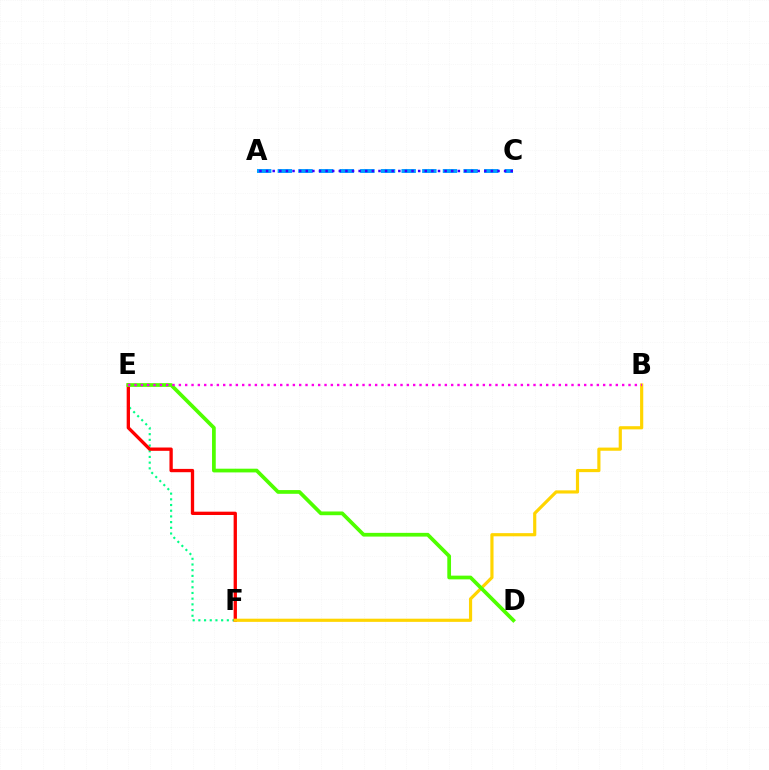{('E', 'F'): [{'color': '#00ff86', 'line_style': 'dotted', 'thickness': 1.55}, {'color': '#ff0000', 'line_style': 'solid', 'thickness': 2.38}], ('B', 'F'): [{'color': '#ffd500', 'line_style': 'solid', 'thickness': 2.28}], ('D', 'E'): [{'color': '#4fff00', 'line_style': 'solid', 'thickness': 2.68}], ('A', 'C'): [{'color': '#009eff', 'line_style': 'dashed', 'thickness': 2.8}, {'color': '#3700ff', 'line_style': 'dotted', 'thickness': 1.8}], ('B', 'E'): [{'color': '#ff00ed', 'line_style': 'dotted', 'thickness': 1.72}]}